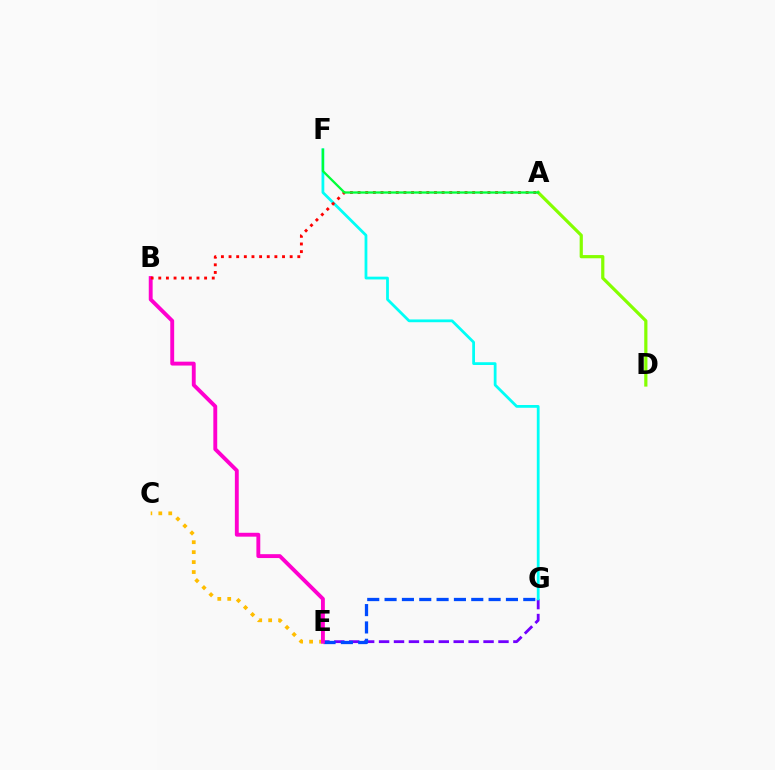{('E', 'G'): [{'color': '#7200ff', 'line_style': 'dashed', 'thickness': 2.03}, {'color': '#004bff', 'line_style': 'dashed', 'thickness': 2.36}], ('C', 'E'): [{'color': '#ffbd00', 'line_style': 'dotted', 'thickness': 2.7}], ('F', 'G'): [{'color': '#00fff6', 'line_style': 'solid', 'thickness': 2.0}], ('B', 'E'): [{'color': '#ff00cf', 'line_style': 'solid', 'thickness': 2.79}], ('A', 'B'): [{'color': '#ff0000', 'line_style': 'dotted', 'thickness': 2.08}], ('A', 'D'): [{'color': '#84ff00', 'line_style': 'solid', 'thickness': 2.3}], ('A', 'F'): [{'color': '#00ff39', 'line_style': 'solid', 'thickness': 1.64}]}